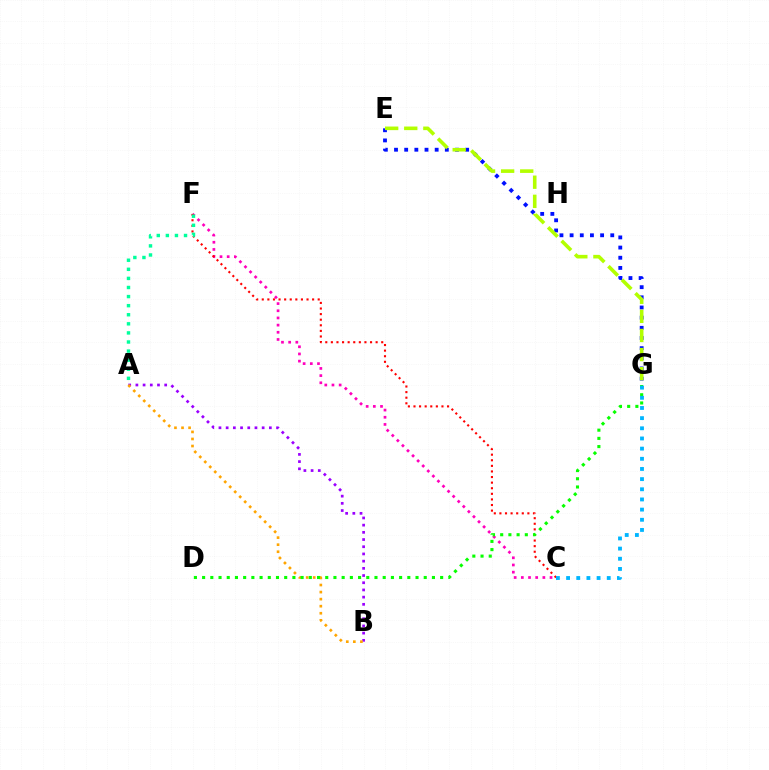{('E', 'G'): [{'color': '#0010ff', 'line_style': 'dotted', 'thickness': 2.76}, {'color': '#b3ff00', 'line_style': 'dashed', 'thickness': 2.59}], ('C', 'F'): [{'color': '#ff00bd', 'line_style': 'dotted', 'thickness': 1.95}, {'color': '#ff0000', 'line_style': 'dotted', 'thickness': 1.52}], ('A', 'B'): [{'color': '#9b00ff', 'line_style': 'dotted', 'thickness': 1.96}, {'color': '#ffa500', 'line_style': 'dotted', 'thickness': 1.92}], ('D', 'G'): [{'color': '#08ff00', 'line_style': 'dotted', 'thickness': 2.23}], ('A', 'F'): [{'color': '#00ff9d', 'line_style': 'dotted', 'thickness': 2.47}], ('C', 'G'): [{'color': '#00b5ff', 'line_style': 'dotted', 'thickness': 2.76}]}